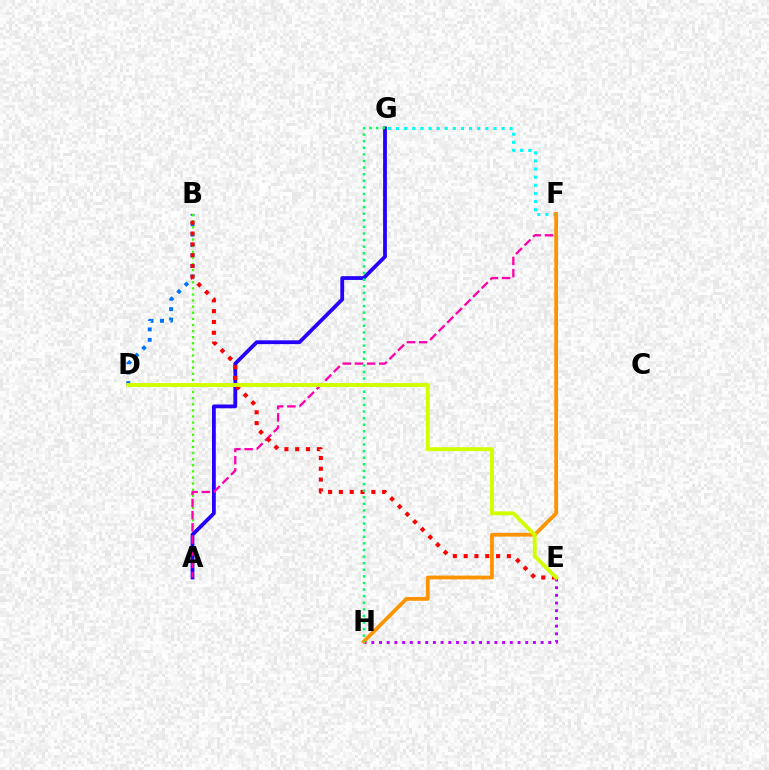{('B', 'D'): [{'color': '#0074ff', 'line_style': 'dotted', 'thickness': 2.83}], ('F', 'G'): [{'color': '#00fff6', 'line_style': 'dotted', 'thickness': 2.2}], ('A', 'B'): [{'color': '#3dff00', 'line_style': 'dotted', 'thickness': 1.66}], ('E', 'H'): [{'color': '#b900ff', 'line_style': 'dotted', 'thickness': 2.09}], ('A', 'G'): [{'color': '#2500ff', 'line_style': 'solid', 'thickness': 2.72}], ('A', 'F'): [{'color': '#ff00ac', 'line_style': 'dashed', 'thickness': 1.65}], ('F', 'H'): [{'color': '#ff9400', 'line_style': 'solid', 'thickness': 2.71}], ('B', 'E'): [{'color': '#ff0000', 'line_style': 'dotted', 'thickness': 2.94}], ('G', 'H'): [{'color': '#00ff5c', 'line_style': 'dotted', 'thickness': 1.79}], ('D', 'E'): [{'color': '#d1ff00', 'line_style': 'solid', 'thickness': 2.8}]}